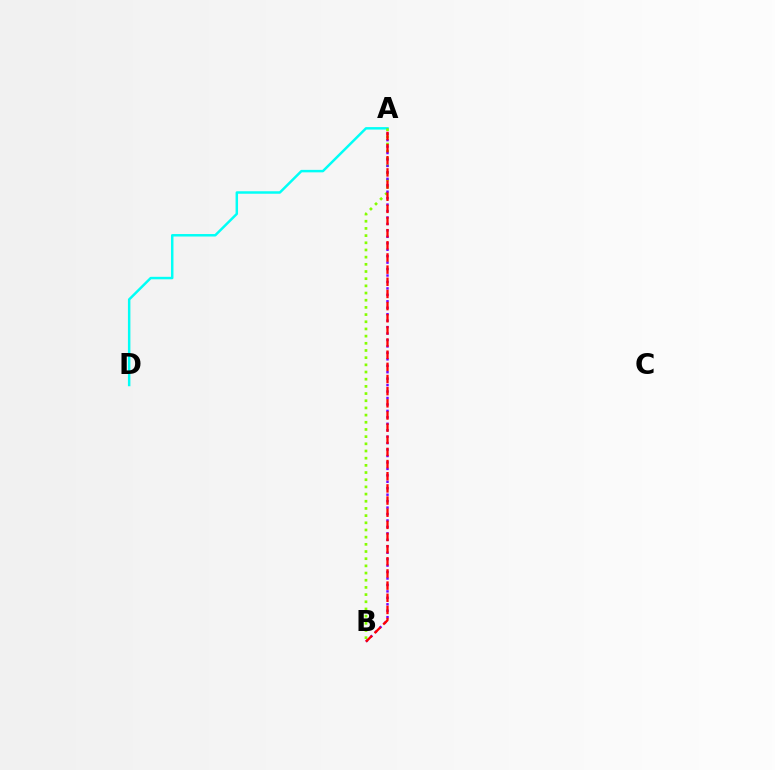{('A', 'D'): [{'color': '#00fff6', 'line_style': 'solid', 'thickness': 1.78}], ('A', 'B'): [{'color': '#84ff00', 'line_style': 'dotted', 'thickness': 1.95}, {'color': '#7200ff', 'line_style': 'dotted', 'thickness': 1.75}, {'color': '#ff0000', 'line_style': 'dashed', 'thickness': 1.65}]}